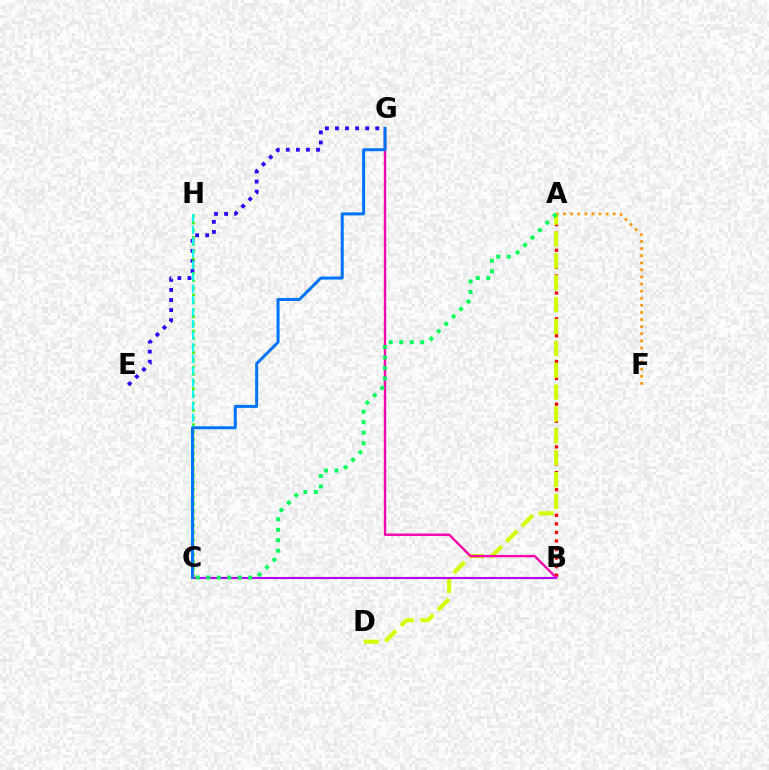{('A', 'F'): [{'color': '#ff9400', 'line_style': 'dotted', 'thickness': 1.93}], ('E', 'G'): [{'color': '#2500ff', 'line_style': 'dotted', 'thickness': 2.74}], ('C', 'H'): [{'color': '#3dff00', 'line_style': 'dotted', 'thickness': 1.96}, {'color': '#00fff6', 'line_style': 'dashed', 'thickness': 1.6}], ('A', 'B'): [{'color': '#ff0000', 'line_style': 'dotted', 'thickness': 2.32}], ('A', 'D'): [{'color': '#d1ff00', 'line_style': 'dashed', 'thickness': 2.97}], ('B', 'G'): [{'color': '#ff00ac', 'line_style': 'solid', 'thickness': 1.71}], ('B', 'C'): [{'color': '#b900ff', 'line_style': 'solid', 'thickness': 1.54}], ('A', 'C'): [{'color': '#00ff5c', 'line_style': 'dotted', 'thickness': 2.85}], ('C', 'G'): [{'color': '#0074ff', 'line_style': 'solid', 'thickness': 2.17}]}